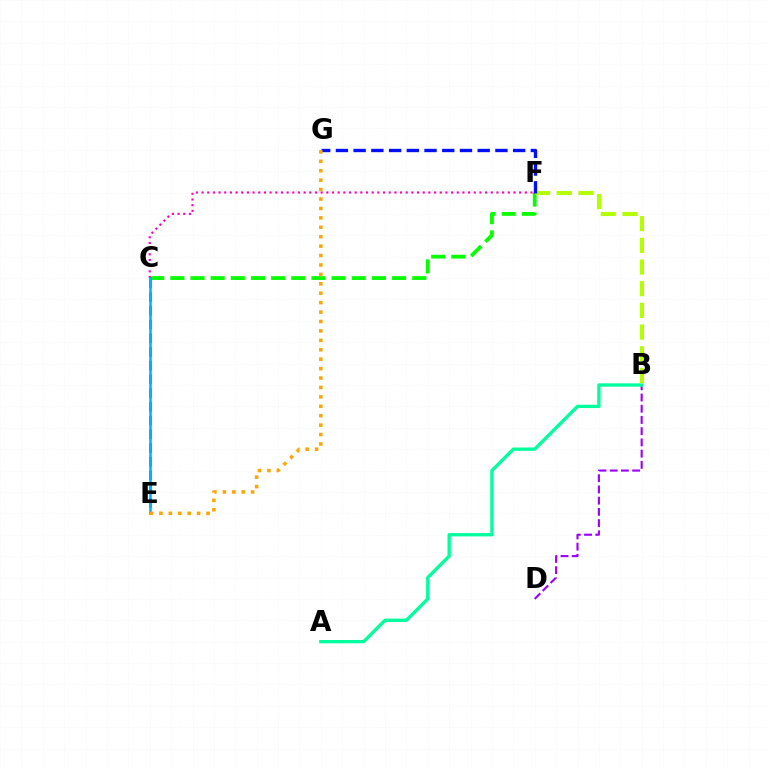{('C', 'F'): [{'color': '#08ff00', 'line_style': 'dashed', 'thickness': 2.74}, {'color': '#ff00bd', 'line_style': 'dotted', 'thickness': 1.54}], ('B', 'F'): [{'color': '#b3ff00', 'line_style': 'dashed', 'thickness': 2.95}], ('F', 'G'): [{'color': '#0010ff', 'line_style': 'dashed', 'thickness': 2.41}], ('C', 'E'): [{'color': '#ff0000', 'line_style': 'dashed', 'thickness': 1.87}, {'color': '#00b5ff', 'line_style': 'solid', 'thickness': 1.87}], ('B', 'D'): [{'color': '#9b00ff', 'line_style': 'dashed', 'thickness': 1.53}], ('E', 'G'): [{'color': '#ffa500', 'line_style': 'dotted', 'thickness': 2.56}], ('A', 'B'): [{'color': '#00ff9d', 'line_style': 'solid', 'thickness': 2.4}]}